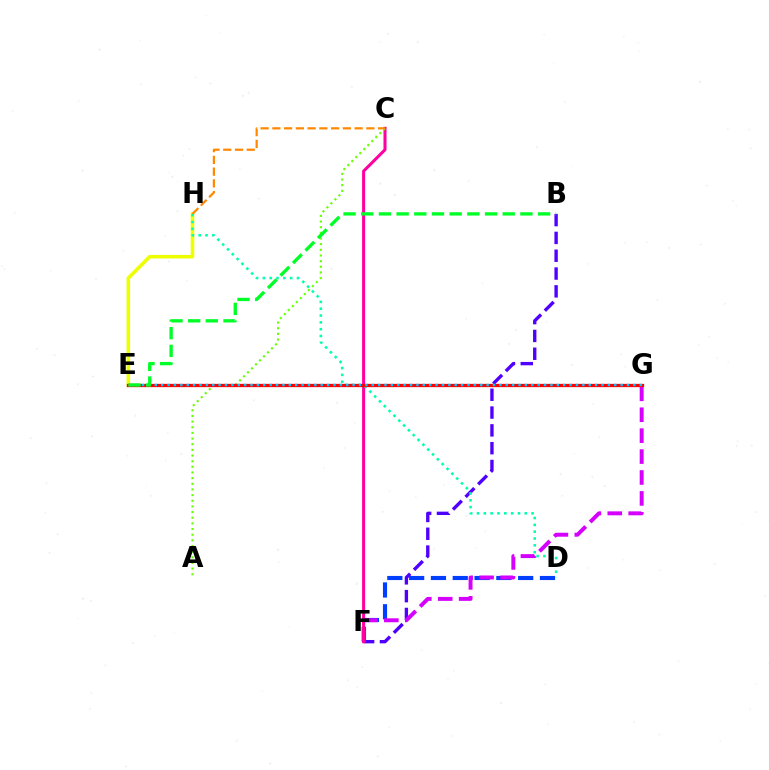{('B', 'F'): [{'color': '#4f00ff', 'line_style': 'dashed', 'thickness': 2.42}], ('D', 'F'): [{'color': '#003fff', 'line_style': 'dashed', 'thickness': 2.96}], ('F', 'G'): [{'color': '#d600ff', 'line_style': 'dashed', 'thickness': 2.84}], ('C', 'F'): [{'color': '#ff00a0', 'line_style': 'solid', 'thickness': 2.19}], ('E', 'H'): [{'color': '#eeff00', 'line_style': 'solid', 'thickness': 2.57}], ('D', 'H'): [{'color': '#00ffaf', 'line_style': 'dotted', 'thickness': 1.85}], ('A', 'C'): [{'color': '#66ff00', 'line_style': 'dotted', 'thickness': 1.54}], ('E', 'G'): [{'color': '#ff0000', 'line_style': 'solid', 'thickness': 2.37}, {'color': '#00c7ff', 'line_style': 'dotted', 'thickness': 1.73}], ('B', 'E'): [{'color': '#00ff27', 'line_style': 'dashed', 'thickness': 2.4}], ('C', 'H'): [{'color': '#ff8800', 'line_style': 'dashed', 'thickness': 1.6}]}